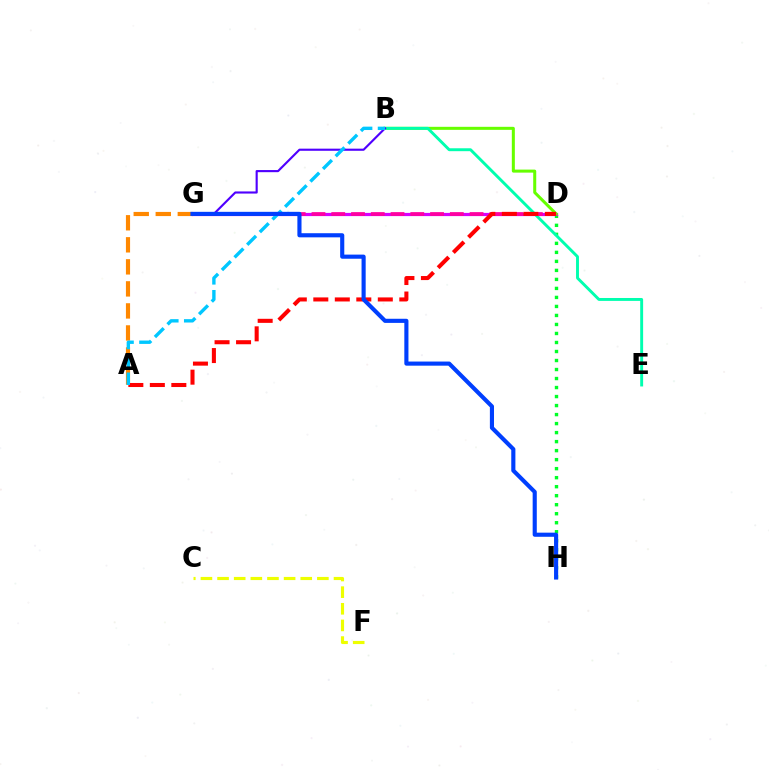{('C', 'F'): [{'color': '#eeff00', 'line_style': 'dashed', 'thickness': 2.26}], ('D', 'H'): [{'color': '#00ff27', 'line_style': 'dotted', 'thickness': 2.45}], ('D', 'G'): [{'color': '#d600ff', 'line_style': 'solid', 'thickness': 2.3}, {'color': '#ff00a0', 'line_style': 'dashed', 'thickness': 2.68}], ('B', 'D'): [{'color': '#66ff00', 'line_style': 'solid', 'thickness': 2.18}], ('B', 'E'): [{'color': '#00ffaf', 'line_style': 'solid', 'thickness': 2.1}], ('A', 'G'): [{'color': '#ff8800', 'line_style': 'dashed', 'thickness': 2.99}], ('B', 'G'): [{'color': '#4f00ff', 'line_style': 'solid', 'thickness': 1.53}], ('A', 'D'): [{'color': '#ff0000', 'line_style': 'dashed', 'thickness': 2.92}], ('A', 'B'): [{'color': '#00c7ff', 'line_style': 'dashed', 'thickness': 2.43}], ('G', 'H'): [{'color': '#003fff', 'line_style': 'solid', 'thickness': 2.97}]}